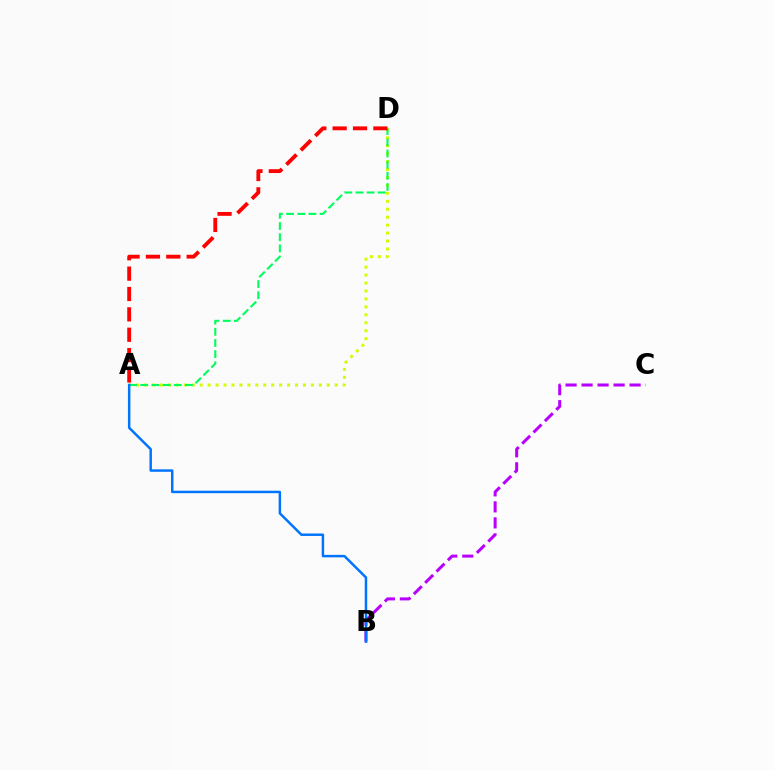{('B', 'C'): [{'color': '#b900ff', 'line_style': 'dashed', 'thickness': 2.17}], ('A', 'D'): [{'color': '#d1ff00', 'line_style': 'dotted', 'thickness': 2.16}, {'color': '#00ff5c', 'line_style': 'dashed', 'thickness': 1.52}, {'color': '#ff0000', 'line_style': 'dashed', 'thickness': 2.77}], ('A', 'B'): [{'color': '#0074ff', 'line_style': 'solid', 'thickness': 1.78}]}